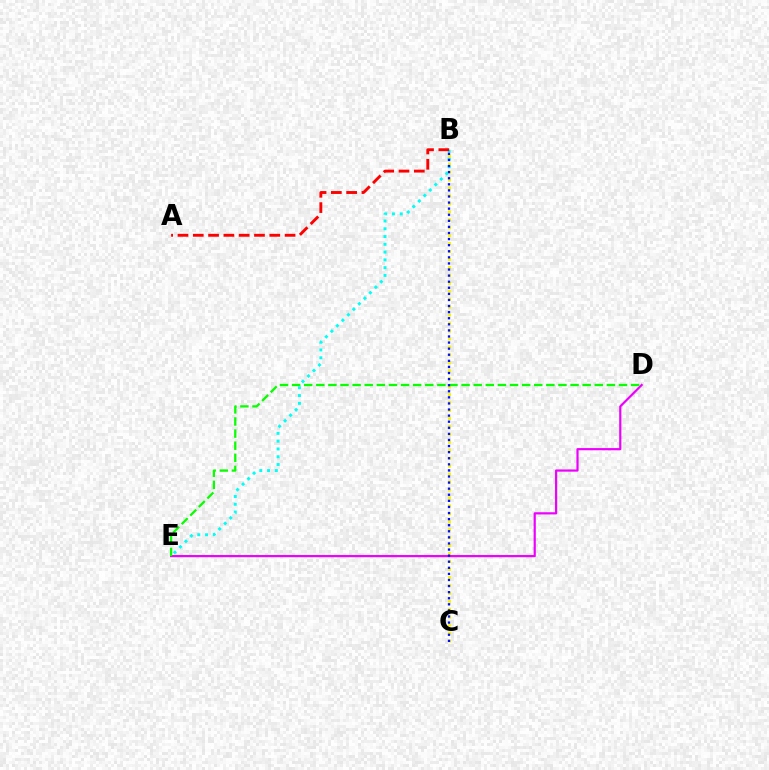{('B', 'E'): [{'color': '#00fff6', 'line_style': 'dotted', 'thickness': 2.11}], ('B', 'C'): [{'color': '#fcf500', 'line_style': 'dotted', 'thickness': 2.16}, {'color': '#0010ff', 'line_style': 'dotted', 'thickness': 1.65}], ('D', 'E'): [{'color': '#ee00ff', 'line_style': 'solid', 'thickness': 1.57}, {'color': '#08ff00', 'line_style': 'dashed', 'thickness': 1.64}], ('A', 'B'): [{'color': '#ff0000', 'line_style': 'dashed', 'thickness': 2.08}]}